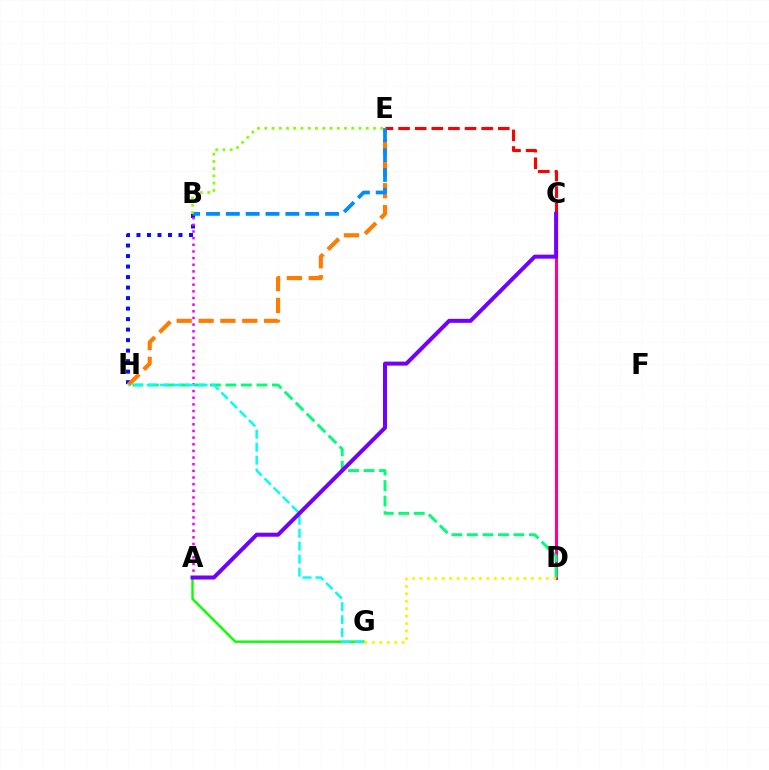{('B', 'H'): [{'color': '#0010ff', 'line_style': 'dotted', 'thickness': 2.85}], ('E', 'H'): [{'color': '#ff7c00', 'line_style': 'dashed', 'thickness': 2.97}], ('C', 'D'): [{'color': '#ff0094', 'line_style': 'solid', 'thickness': 2.22}], ('A', 'G'): [{'color': '#08ff00', 'line_style': 'solid', 'thickness': 1.71}], ('D', 'H'): [{'color': '#00ff74', 'line_style': 'dashed', 'thickness': 2.11}], ('A', 'B'): [{'color': '#ee00ff', 'line_style': 'dotted', 'thickness': 1.81}], ('D', 'G'): [{'color': '#fcf500', 'line_style': 'dotted', 'thickness': 2.02}], ('C', 'E'): [{'color': '#ff0000', 'line_style': 'dashed', 'thickness': 2.26}], ('G', 'H'): [{'color': '#00fff6', 'line_style': 'dashed', 'thickness': 1.76}], ('B', 'E'): [{'color': '#008cff', 'line_style': 'dashed', 'thickness': 2.7}, {'color': '#84ff00', 'line_style': 'dotted', 'thickness': 1.97}], ('A', 'C'): [{'color': '#7200ff', 'line_style': 'solid', 'thickness': 2.89}]}